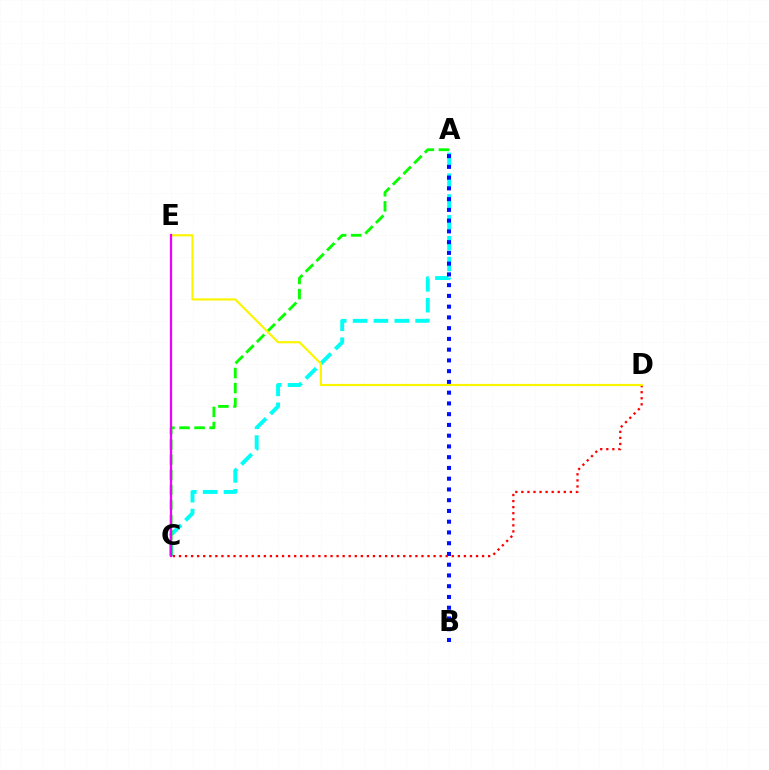{('A', 'C'): [{'color': '#00fff6', 'line_style': 'dashed', 'thickness': 2.83}, {'color': '#08ff00', 'line_style': 'dashed', 'thickness': 2.05}], ('A', 'B'): [{'color': '#0010ff', 'line_style': 'dotted', 'thickness': 2.92}], ('C', 'D'): [{'color': '#ff0000', 'line_style': 'dotted', 'thickness': 1.65}], ('D', 'E'): [{'color': '#fcf500', 'line_style': 'solid', 'thickness': 1.57}], ('C', 'E'): [{'color': '#ee00ff', 'line_style': 'solid', 'thickness': 1.62}]}